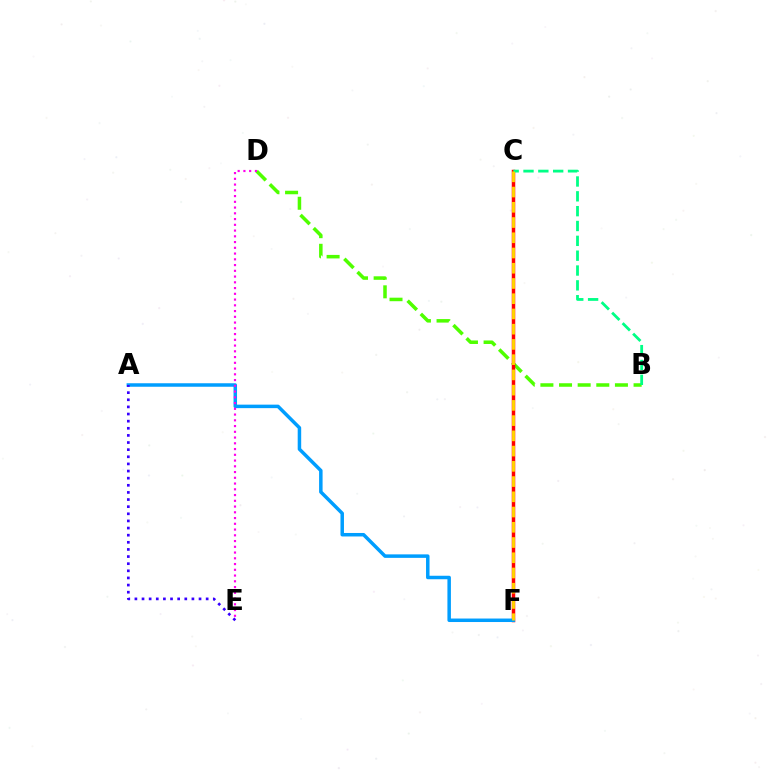{('B', 'D'): [{'color': '#4fff00', 'line_style': 'dashed', 'thickness': 2.53}], ('C', 'F'): [{'color': '#ff0000', 'line_style': 'solid', 'thickness': 2.51}, {'color': '#ffd500', 'line_style': 'dashed', 'thickness': 2.07}], ('B', 'C'): [{'color': '#00ff86', 'line_style': 'dashed', 'thickness': 2.02}], ('A', 'F'): [{'color': '#009eff', 'line_style': 'solid', 'thickness': 2.52}], ('D', 'E'): [{'color': '#ff00ed', 'line_style': 'dotted', 'thickness': 1.56}], ('A', 'E'): [{'color': '#3700ff', 'line_style': 'dotted', 'thickness': 1.94}]}